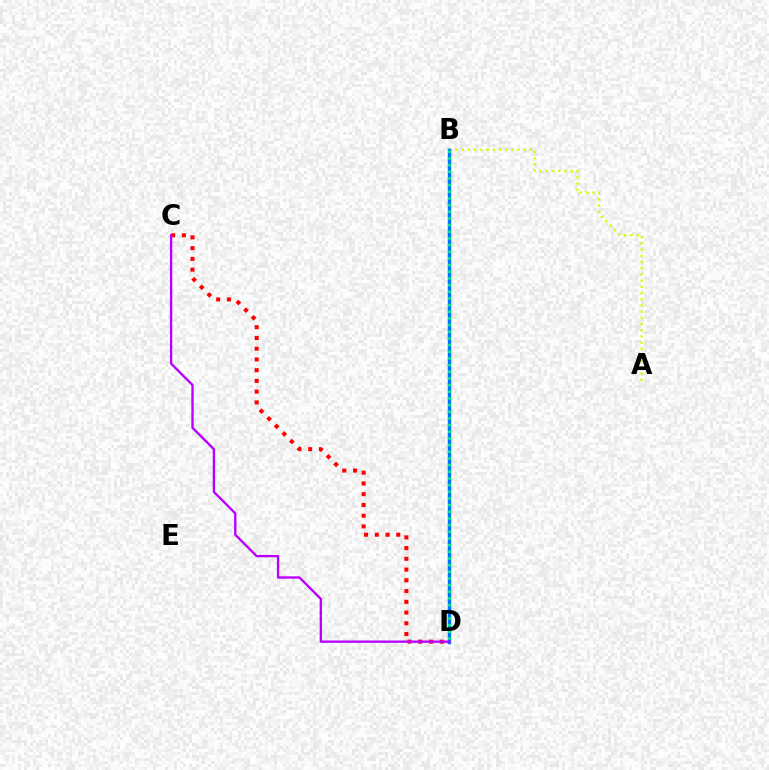{('A', 'B'): [{'color': '#d1ff00', 'line_style': 'dotted', 'thickness': 1.68}], ('C', 'D'): [{'color': '#ff0000', 'line_style': 'dotted', 'thickness': 2.92}, {'color': '#b900ff', 'line_style': 'solid', 'thickness': 1.69}], ('B', 'D'): [{'color': '#0074ff', 'line_style': 'solid', 'thickness': 2.49}, {'color': '#00ff5c', 'line_style': 'dotted', 'thickness': 1.81}]}